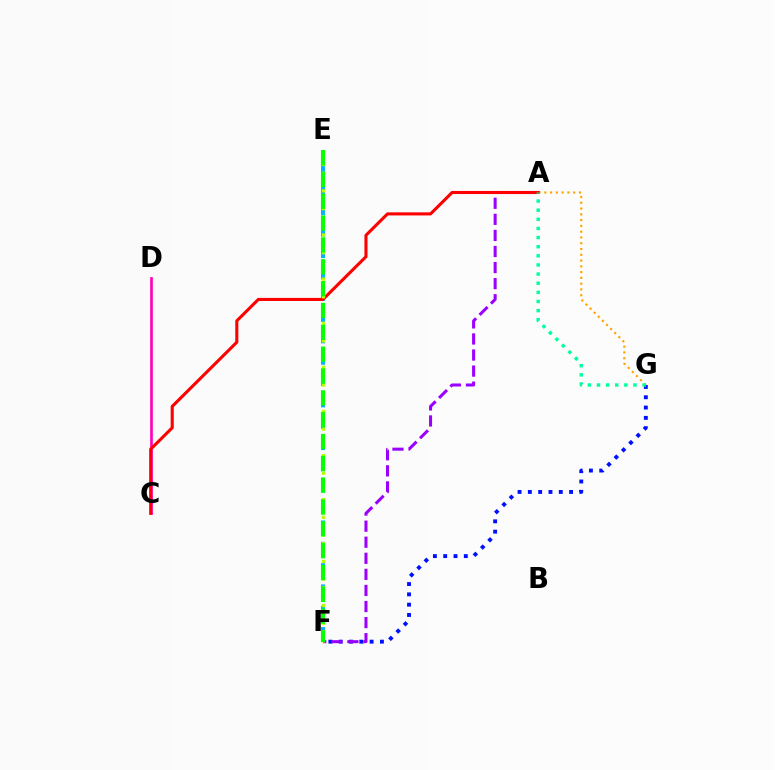{('A', 'G'): [{'color': '#ffa500', 'line_style': 'dotted', 'thickness': 1.57}, {'color': '#00ff9d', 'line_style': 'dotted', 'thickness': 2.48}], ('E', 'F'): [{'color': '#00b5ff', 'line_style': 'dashed', 'thickness': 2.9}, {'color': '#b3ff00', 'line_style': 'dotted', 'thickness': 2.4}, {'color': '#08ff00', 'line_style': 'dashed', 'thickness': 2.97}], ('F', 'G'): [{'color': '#0010ff', 'line_style': 'dotted', 'thickness': 2.8}], ('A', 'F'): [{'color': '#9b00ff', 'line_style': 'dashed', 'thickness': 2.18}], ('C', 'D'): [{'color': '#ff00bd', 'line_style': 'solid', 'thickness': 1.92}], ('A', 'C'): [{'color': '#ff0000', 'line_style': 'solid', 'thickness': 2.22}]}